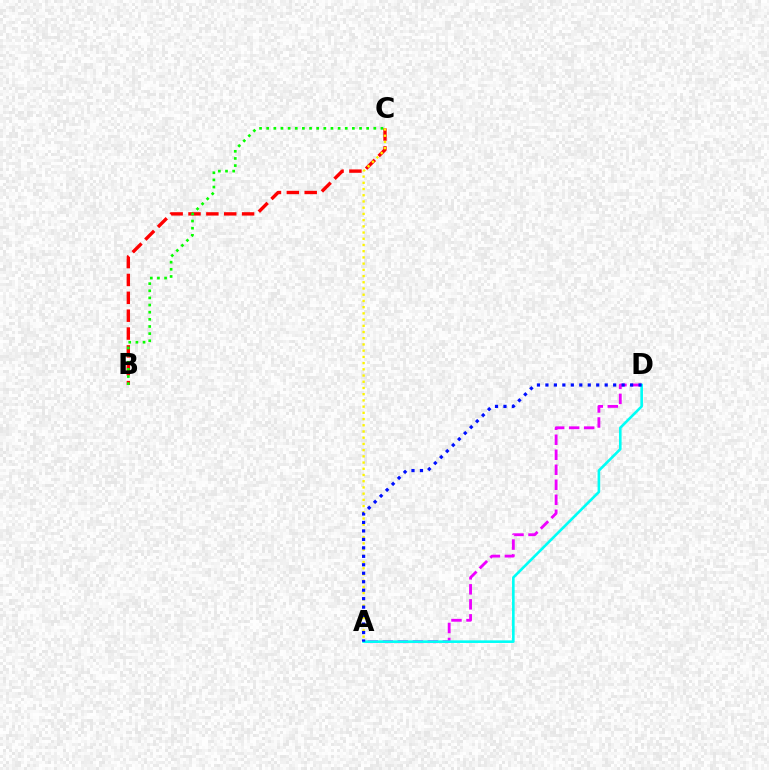{('B', 'C'): [{'color': '#ff0000', 'line_style': 'dashed', 'thickness': 2.43}, {'color': '#08ff00', 'line_style': 'dotted', 'thickness': 1.94}], ('A', 'D'): [{'color': '#ee00ff', 'line_style': 'dashed', 'thickness': 2.04}, {'color': '#00fff6', 'line_style': 'solid', 'thickness': 1.88}, {'color': '#0010ff', 'line_style': 'dotted', 'thickness': 2.3}], ('A', 'C'): [{'color': '#fcf500', 'line_style': 'dotted', 'thickness': 1.69}]}